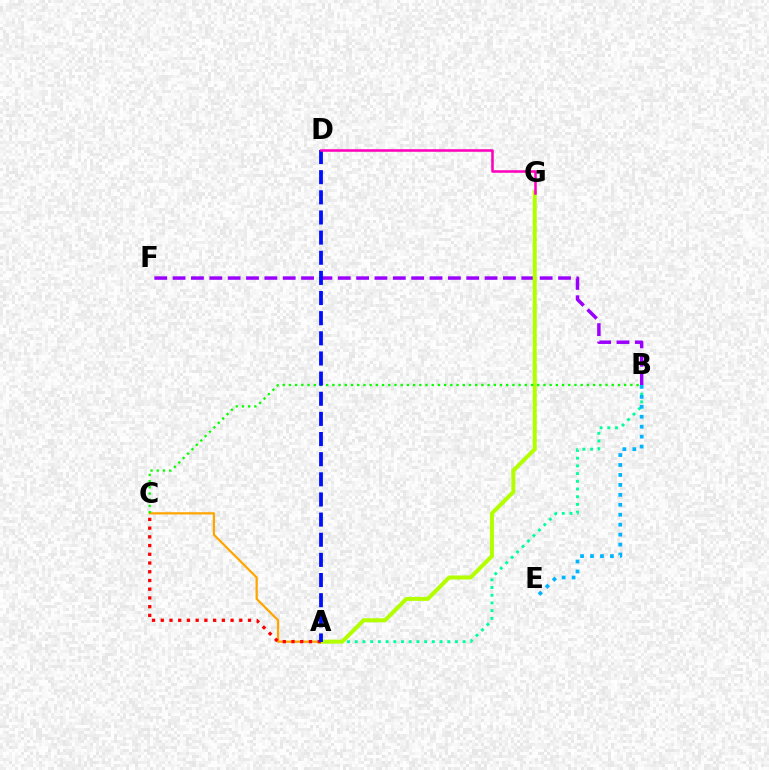{('B', 'F'): [{'color': '#9b00ff', 'line_style': 'dashed', 'thickness': 2.49}], ('A', 'C'): [{'color': '#ffa500', 'line_style': 'solid', 'thickness': 1.61}, {'color': '#ff0000', 'line_style': 'dotted', 'thickness': 2.37}], ('A', 'B'): [{'color': '#00ff9d', 'line_style': 'dotted', 'thickness': 2.09}], ('A', 'G'): [{'color': '#b3ff00', 'line_style': 'solid', 'thickness': 2.89}], ('B', 'E'): [{'color': '#00b5ff', 'line_style': 'dotted', 'thickness': 2.7}], ('B', 'C'): [{'color': '#08ff00', 'line_style': 'dotted', 'thickness': 1.69}], ('A', 'D'): [{'color': '#0010ff', 'line_style': 'dashed', 'thickness': 2.74}], ('D', 'G'): [{'color': '#ff00bd', 'line_style': 'solid', 'thickness': 1.84}]}